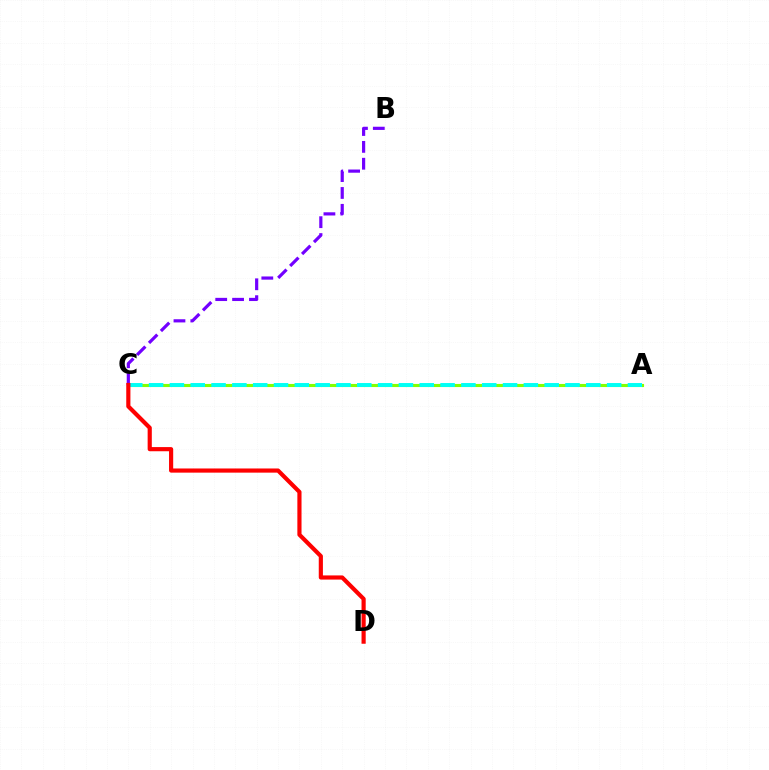{('A', 'C'): [{'color': '#84ff00', 'line_style': 'solid', 'thickness': 2.23}, {'color': '#00fff6', 'line_style': 'dashed', 'thickness': 2.83}], ('B', 'C'): [{'color': '#7200ff', 'line_style': 'dashed', 'thickness': 2.29}], ('C', 'D'): [{'color': '#ff0000', 'line_style': 'solid', 'thickness': 3.0}]}